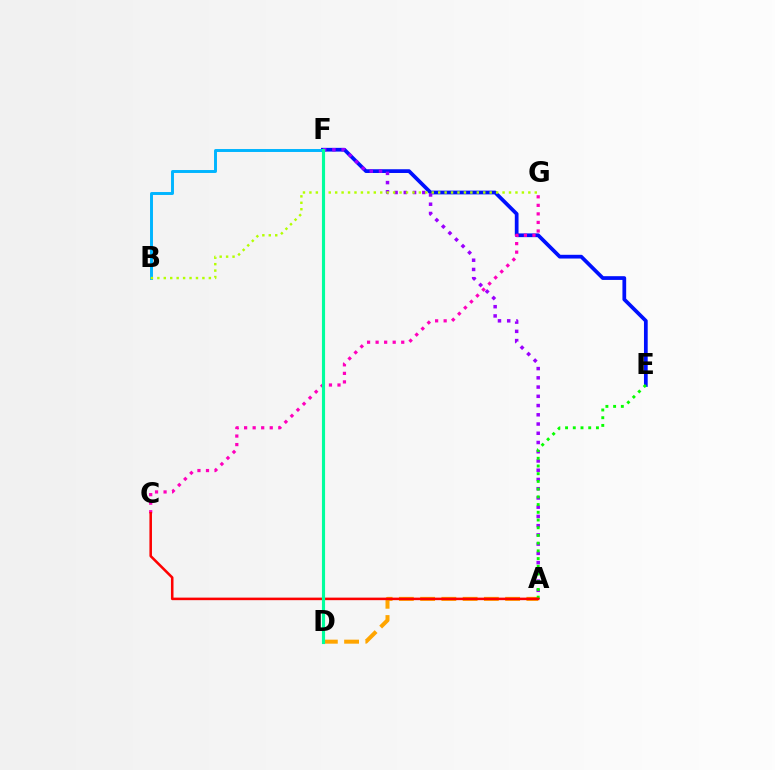{('E', 'F'): [{'color': '#0010ff', 'line_style': 'solid', 'thickness': 2.69}], ('B', 'F'): [{'color': '#00b5ff', 'line_style': 'solid', 'thickness': 2.12}], ('A', 'D'): [{'color': '#ffa500', 'line_style': 'dashed', 'thickness': 2.89}], ('A', 'F'): [{'color': '#9b00ff', 'line_style': 'dotted', 'thickness': 2.51}], ('A', 'E'): [{'color': '#08ff00', 'line_style': 'dotted', 'thickness': 2.1}], ('B', 'G'): [{'color': '#b3ff00', 'line_style': 'dotted', 'thickness': 1.75}], ('C', 'G'): [{'color': '#ff00bd', 'line_style': 'dotted', 'thickness': 2.32}], ('A', 'C'): [{'color': '#ff0000', 'line_style': 'solid', 'thickness': 1.84}], ('D', 'F'): [{'color': '#00ff9d', 'line_style': 'solid', 'thickness': 2.25}]}